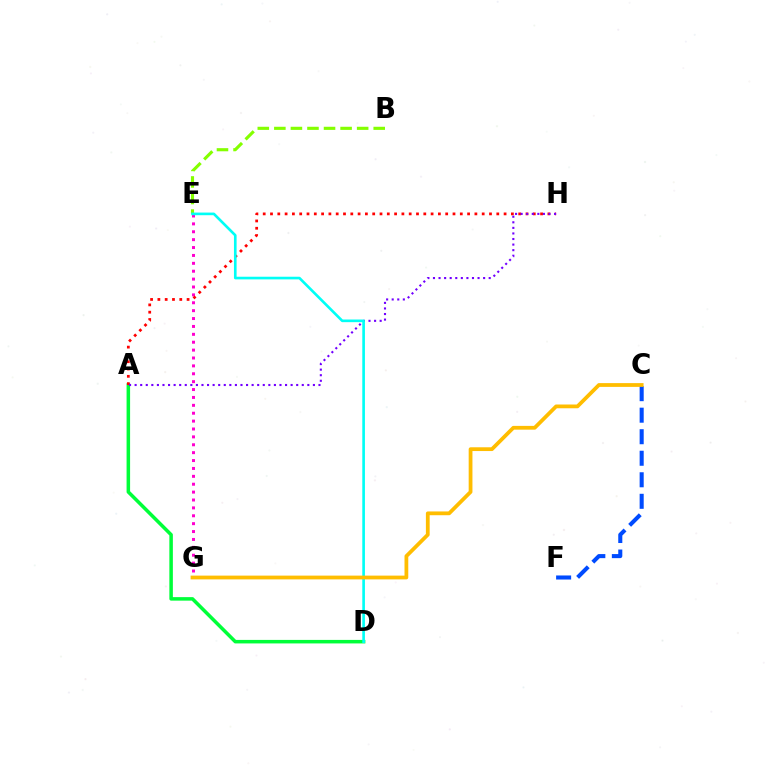{('A', 'D'): [{'color': '#00ff39', 'line_style': 'solid', 'thickness': 2.54}], ('E', 'G'): [{'color': '#ff00cf', 'line_style': 'dotted', 'thickness': 2.14}], ('A', 'H'): [{'color': '#ff0000', 'line_style': 'dotted', 'thickness': 1.98}, {'color': '#7200ff', 'line_style': 'dotted', 'thickness': 1.51}], ('B', 'E'): [{'color': '#84ff00', 'line_style': 'dashed', 'thickness': 2.25}], ('C', 'F'): [{'color': '#004bff', 'line_style': 'dashed', 'thickness': 2.92}], ('D', 'E'): [{'color': '#00fff6', 'line_style': 'solid', 'thickness': 1.9}], ('C', 'G'): [{'color': '#ffbd00', 'line_style': 'solid', 'thickness': 2.72}]}